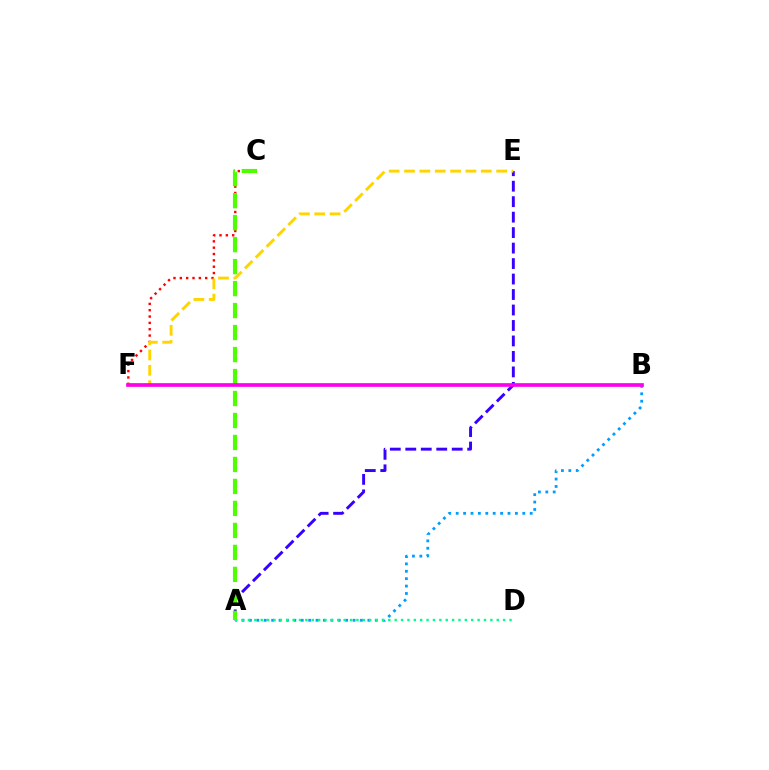{('A', 'B'): [{'color': '#009eff', 'line_style': 'dotted', 'thickness': 2.01}], ('A', 'E'): [{'color': '#3700ff', 'line_style': 'dashed', 'thickness': 2.1}], ('A', 'D'): [{'color': '#00ff86', 'line_style': 'dotted', 'thickness': 1.73}], ('C', 'F'): [{'color': '#ff0000', 'line_style': 'dotted', 'thickness': 1.72}], ('A', 'C'): [{'color': '#4fff00', 'line_style': 'dashed', 'thickness': 2.99}], ('E', 'F'): [{'color': '#ffd500', 'line_style': 'dashed', 'thickness': 2.09}], ('B', 'F'): [{'color': '#ff00ed', 'line_style': 'solid', 'thickness': 2.66}]}